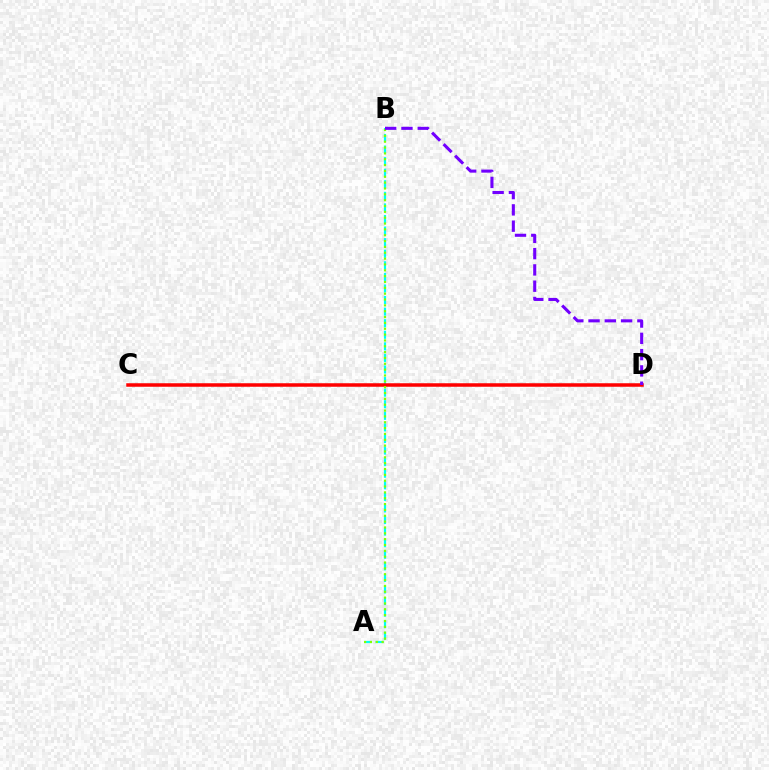{('A', 'B'): [{'color': '#00fff6', 'line_style': 'dashed', 'thickness': 1.57}, {'color': '#84ff00', 'line_style': 'dotted', 'thickness': 1.59}], ('C', 'D'): [{'color': '#ff0000', 'line_style': 'solid', 'thickness': 2.52}], ('B', 'D'): [{'color': '#7200ff', 'line_style': 'dashed', 'thickness': 2.21}]}